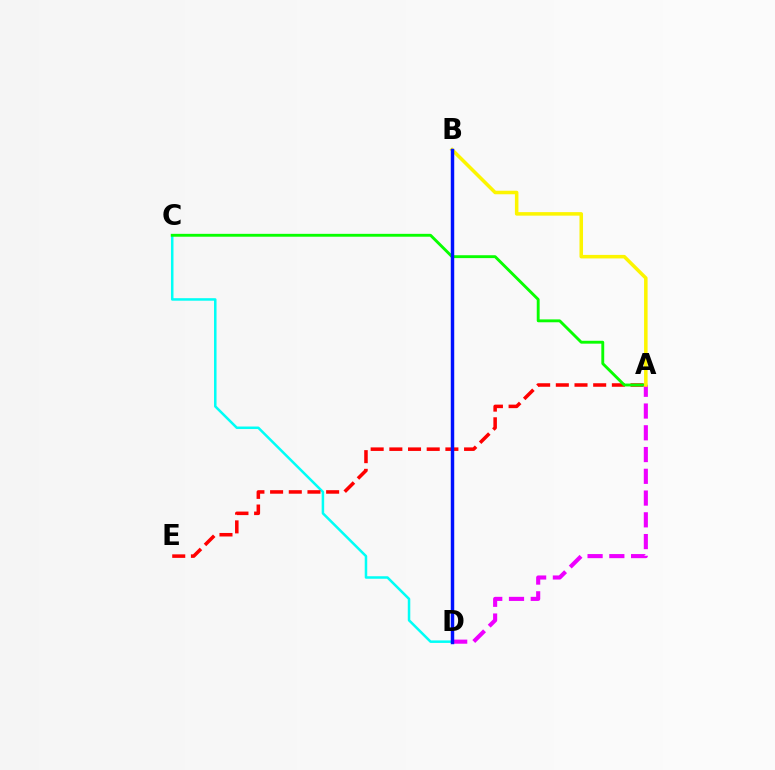{('C', 'D'): [{'color': '#00fff6', 'line_style': 'solid', 'thickness': 1.81}], ('A', 'E'): [{'color': '#ff0000', 'line_style': 'dashed', 'thickness': 2.54}], ('A', 'C'): [{'color': '#08ff00', 'line_style': 'solid', 'thickness': 2.07}], ('A', 'D'): [{'color': '#ee00ff', 'line_style': 'dashed', 'thickness': 2.96}], ('A', 'B'): [{'color': '#fcf500', 'line_style': 'solid', 'thickness': 2.54}], ('B', 'D'): [{'color': '#0010ff', 'line_style': 'solid', 'thickness': 2.48}]}